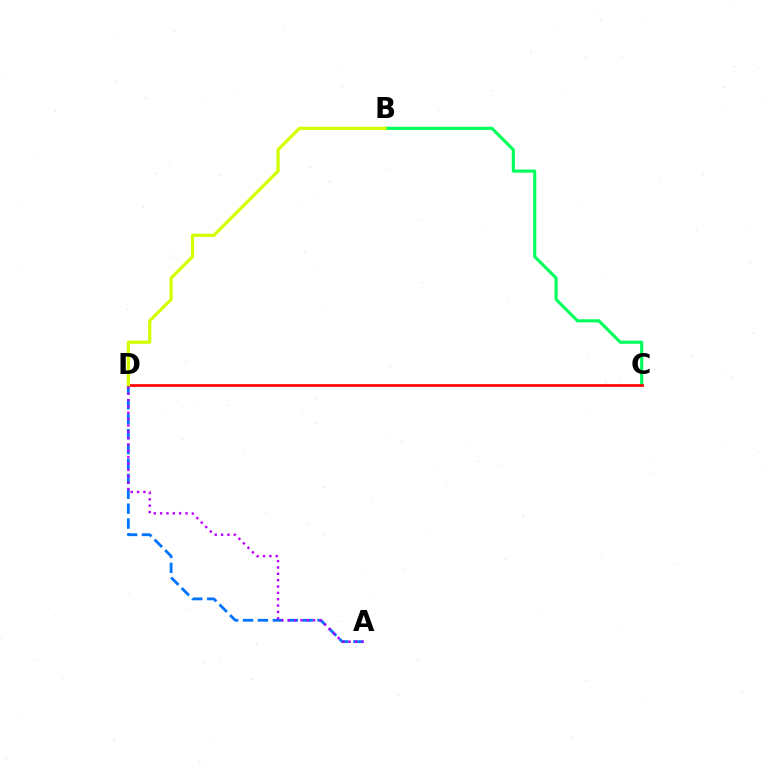{('B', 'C'): [{'color': '#00ff5c', 'line_style': 'solid', 'thickness': 2.24}], ('A', 'D'): [{'color': '#0074ff', 'line_style': 'dashed', 'thickness': 2.02}, {'color': '#b900ff', 'line_style': 'dotted', 'thickness': 1.72}], ('C', 'D'): [{'color': '#ff0000', 'line_style': 'solid', 'thickness': 1.93}], ('B', 'D'): [{'color': '#d1ff00', 'line_style': 'solid', 'thickness': 2.31}]}